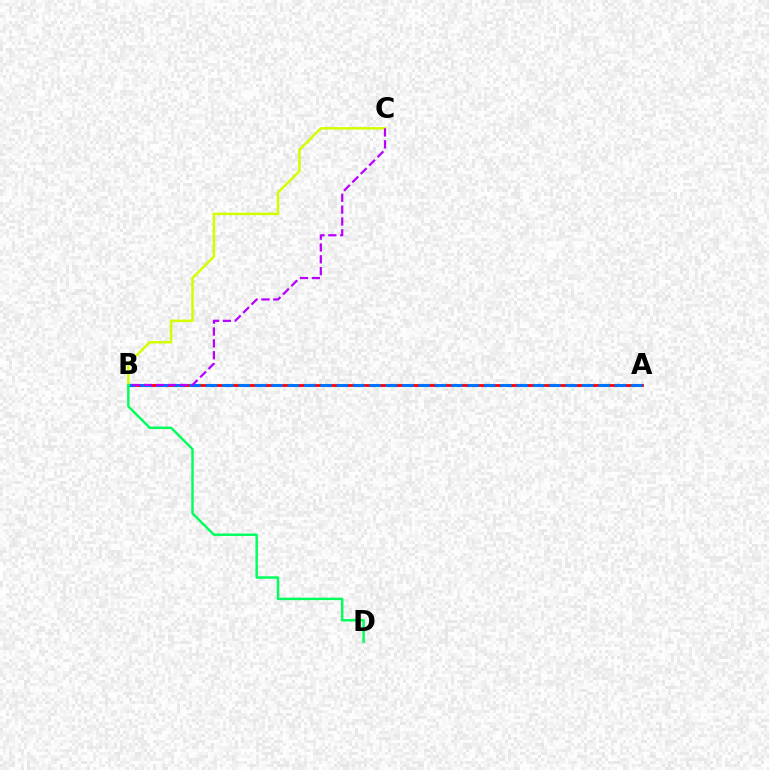{('A', 'B'): [{'color': '#ff0000', 'line_style': 'solid', 'thickness': 2.02}, {'color': '#0074ff', 'line_style': 'dashed', 'thickness': 2.22}], ('B', 'C'): [{'color': '#d1ff00', 'line_style': 'solid', 'thickness': 1.8}, {'color': '#b900ff', 'line_style': 'dashed', 'thickness': 1.61}], ('B', 'D'): [{'color': '#00ff5c', 'line_style': 'solid', 'thickness': 1.76}]}